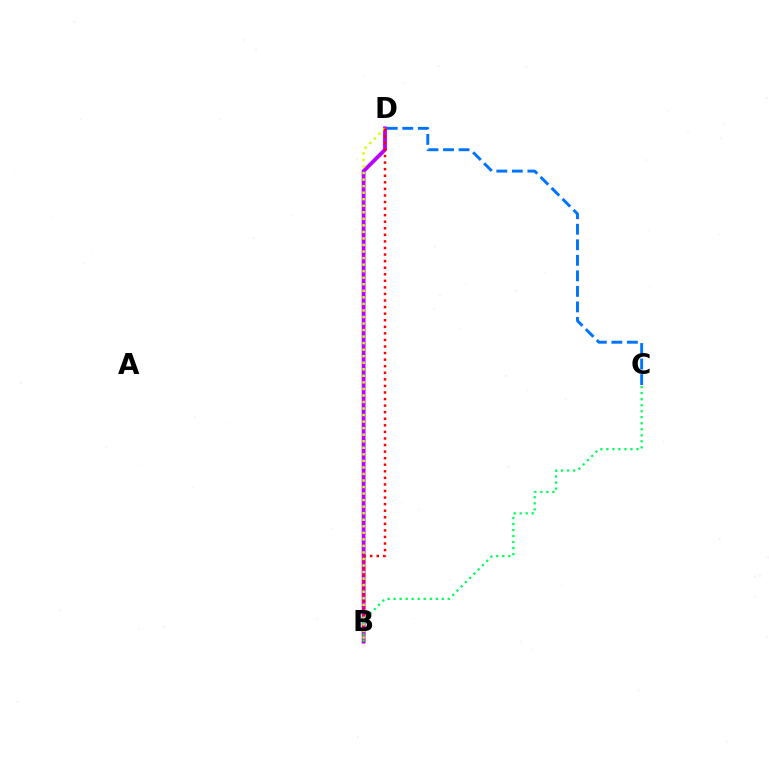{('C', 'D'): [{'color': '#0074ff', 'line_style': 'dashed', 'thickness': 2.11}], ('B', 'D'): [{'color': '#b900ff', 'line_style': 'solid', 'thickness': 2.75}, {'color': '#d1ff00', 'line_style': 'dotted', 'thickness': 1.78}, {'color': '#ff0000', 'line_style': 'dotted', 'thickness': 1.78}], ('B', 'C'): [{'color': '#00ff5c', 'line_style': 'dotted', 'thickness': 1.63}]}